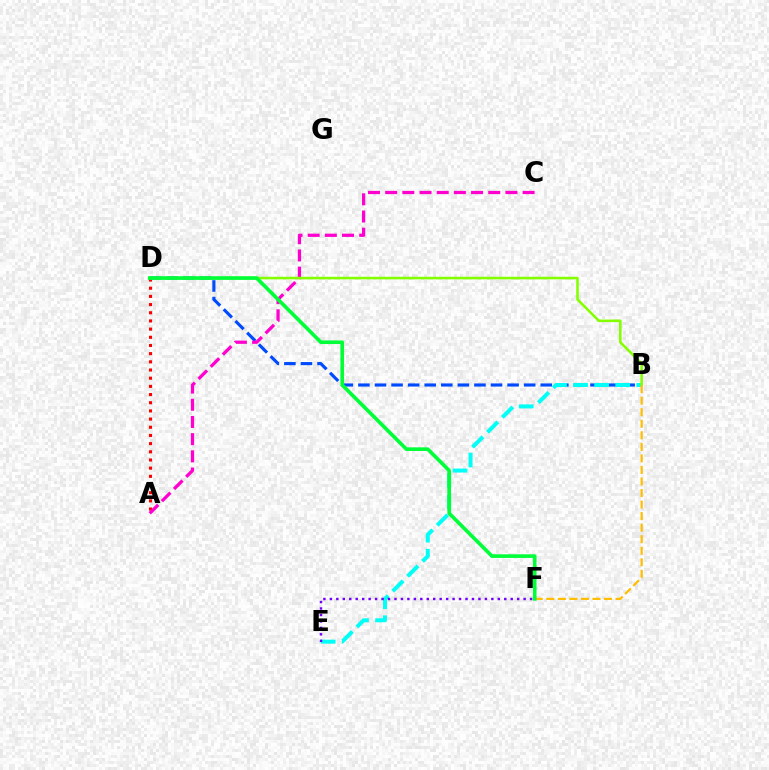{('B', 'D'): [{'color': '#004bff', 'line_style': 'dashed', 'thickness': 2.25}, {'color': '#84ff00', 'line_style': 'solid', 'thickness': 1.86}], ('B', 'E'): [{'color': '#00fff6', 'line_style': 'dashed', 'thickness': 2.86}], ('A', 'D'): [{'color': '#ff0000', 'line_style': 'dotted', 'thickness': 2.22}], ('A', 'C'): [{'color': '#ff00cf', 'line_style': 'dashed', 'thickness': 2.33}], ('B', 'F'): [{'color': '#ffbd00', 'line_style': 'dashed', 'thickness': 1.57}], ('D', 'F'): [{'color': '#00ff39', 'line_style': 'solid', 'thickness': 2.62}], ('E', 'F'): [{'color': '#7200ff', 'line_style': 'dotted', 'thickness': 1.75}]}